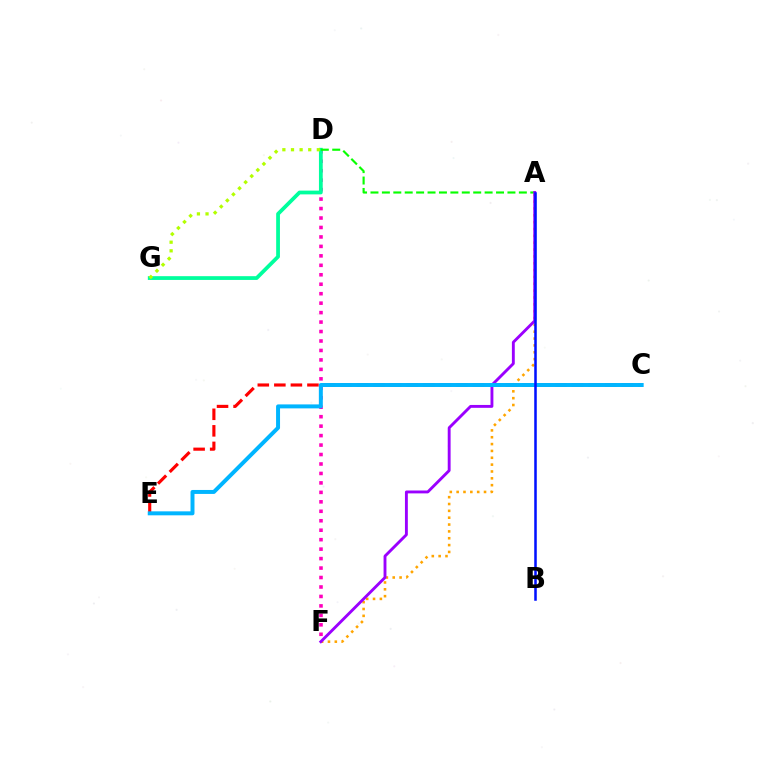{('A', 'F'): [{'color': '#ffa500', 'line_style': 'dotted', 'thickness': 1.86}, {'color': '#9b00ff', 'line_style': 'solid', 'thickness': 2.07}], ('C', 'E'): [{'color': '#ff0000', 'line_style': 'dashed', 'thickness': 2.25}, {'color': '#00b5ff', 'line_style': 'solid', 'thickness': 2.86}], ('D', 'F'): [{'color': '#ff00bd', 'line_style': 'dotted', 'thickness': 2.57}], ('D', 'G'): [{'color': '#00ff9d', 'line_style': 'solid', 'thickness': 2.71}, {'color': '#b3ff00', 'line_style': 'dotted', 'thickness': 2.34}], ('A', 'D'): [{'color': '#08ff00', 'line_style': 'dashed', 'thickness': 1.55}], ('A', 'B'): [{'color': '#0010ff', 'line_style': 'solid', 'thickness': 1.82}]}